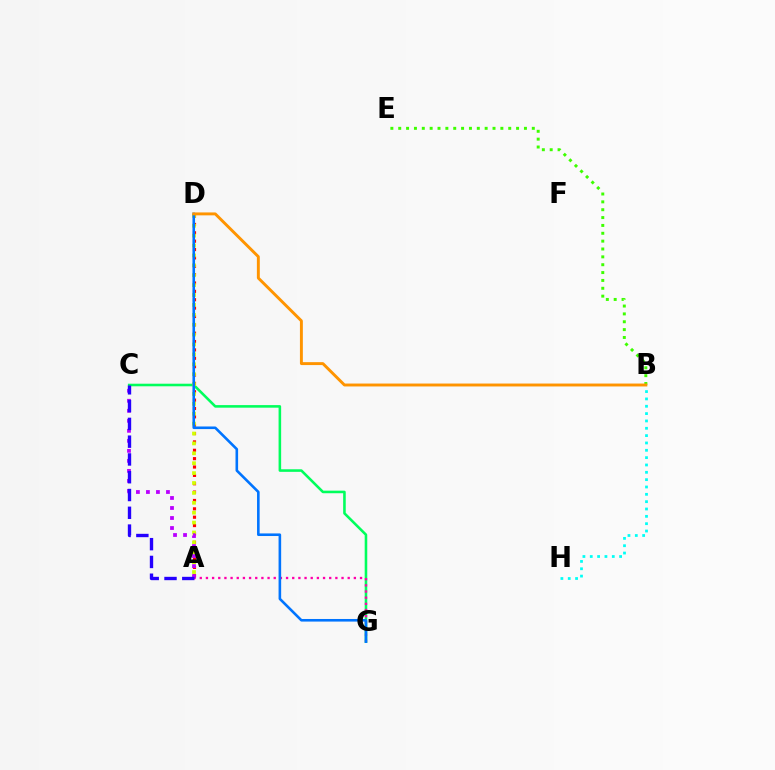{('B', 'H'): [{'color': '#00fff6', 'line_style': 'dotted', 'thickness': 1.99}], ('C', 'G'): [{'color': '#00ff5c', 'line_style': 'solid', 'thickness': 1.86}], ('A', 'D'): [{'color': '#ff0000', 'line_style': 'dotted', 'thickness': 2.27}, {'color': '#d1ff00', 'line_style': 'dotted', 'thickness': 2.69}], ('A', 'G'): [{'color': '#ff00ac', 'line_style': 'dotted', 'thickness': 1.67}], ('D', 'G'): [{'color': '#0074ff', 'line_style': 'solid', 'thickness': 1.87}], ('A', 'C'): [{'color': '#b900ff', 'line_style': 'dotted', 'thickness': 2.72}, {'color': '#2500ff', 'line_style': 'dashed', 'thickness': 2.42}], ('B', 'E'): [{'color': '#3dff00', 'line_style': 'dotted', 'thickness': 2.13}], ('B', 'D'): [{'color': '#ff9400', 'line_style': 'solid', 'thickness': 2.1}]}